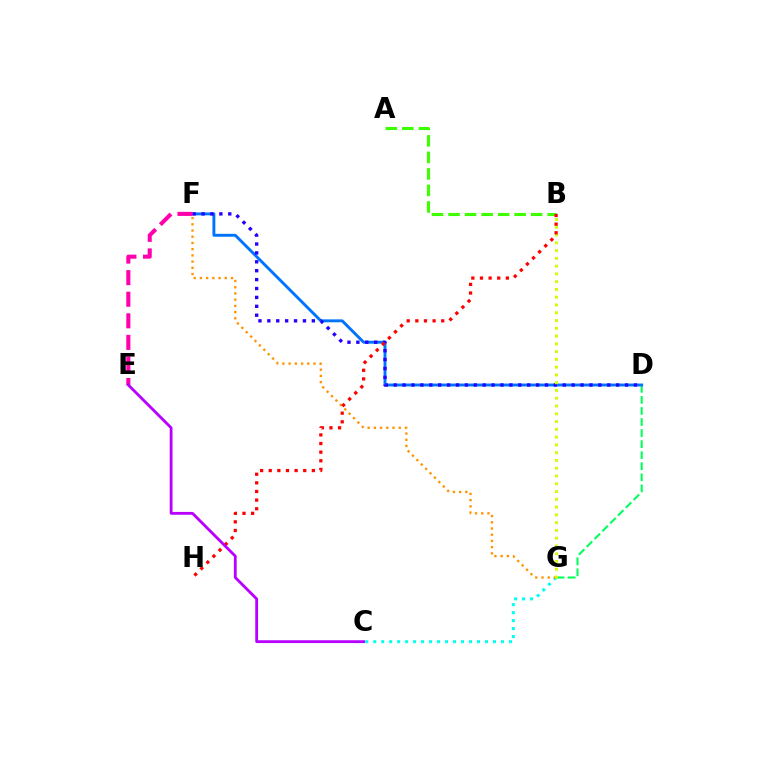{('C', 'G'): [{'color': '#00fff6', 'line_style': 'dotted', 'thickness': 2.17}], ('D', 'G'): [{'color': '#00ff5c', 'line_style': 'dashed', 'thickness': 1.5}], ('D', 'F'): [{'color': '#0074ff', 'line_style': 'solid', 'thickness': 2.09}, {'color': '#2500ff', 'line_style': 'dotted', 'thickness': 2.42}], ('F', 'G'): [{'color': '#ff9400', 'line_style': 'dotted', 'thickness': 1.69}], ('A', 'B'): [{'color': '#3dff00', 'line_style': 'dashed', 'thickness': 2.25}], ('E', 'F'): [{'color': '#ff00ac', 'line_style': 'dashed', 'thickness': 2.93}], ('B', 'G'): [{'color': '#d1ff00', 'line_style': 'dotted', 'thickness': 2.11}], ('B', 'H'): [{'color': '#ff0000', 'line_style': 'dotted', 'thickness': 2.34}], ('C', 'E'): [{'color': '#b900ff', 'line_style': 'solid', 'thickness': 2.03}]}